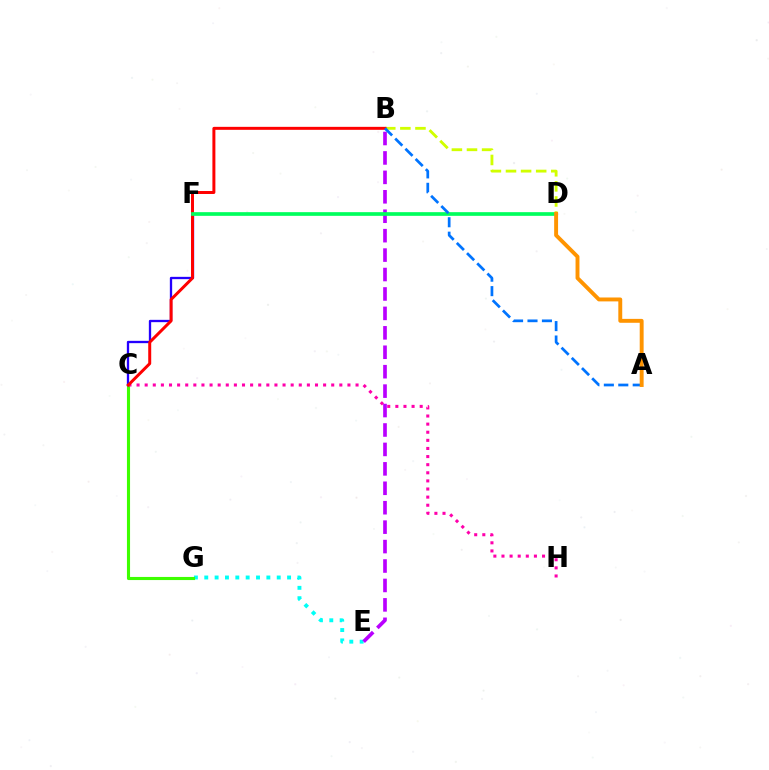{('B', 'D'): [{'color': '#d1ff00', 'line_style': 'dashed', 'thickness': 2.05}], ('E', 'G'): [{'color': '#00fff6', 'line_style': 'dotted', 'thickness': 2.81}], ('C', 'G'): [{'color': '#3dff00', 'line_style': 'solid', 'thickness': 2.24}], ('C', 'H'): [{'color': '#ff00ac', 'line_style': 'dotted', 'thickness': 2.2}], ('C', 'F'): [{'color': '#2500ff', 'line_style': 'solid', 'thickness': 1.67}], ('B', 'E'): [{'color': '#b900ff', 'line_style': 'dashed', 'thickness': 2.64}], ('B', 'C'): [{'color': '#ff0000', 'line_style': 'solid', 'thickness': 2.15}], ('D', 'F'): [{'color': '#00ff5c', 'line_style': 'solid', 'thickness': 2.65}], ('A', 'B'): [{'color': '#0074ff', 'line_style': 'dashed', 'thickness': 1.96}], ('A', 'D'): [{'color': '#ff9400', 'line_style': 'solid', 'thickness': 2.81}]}